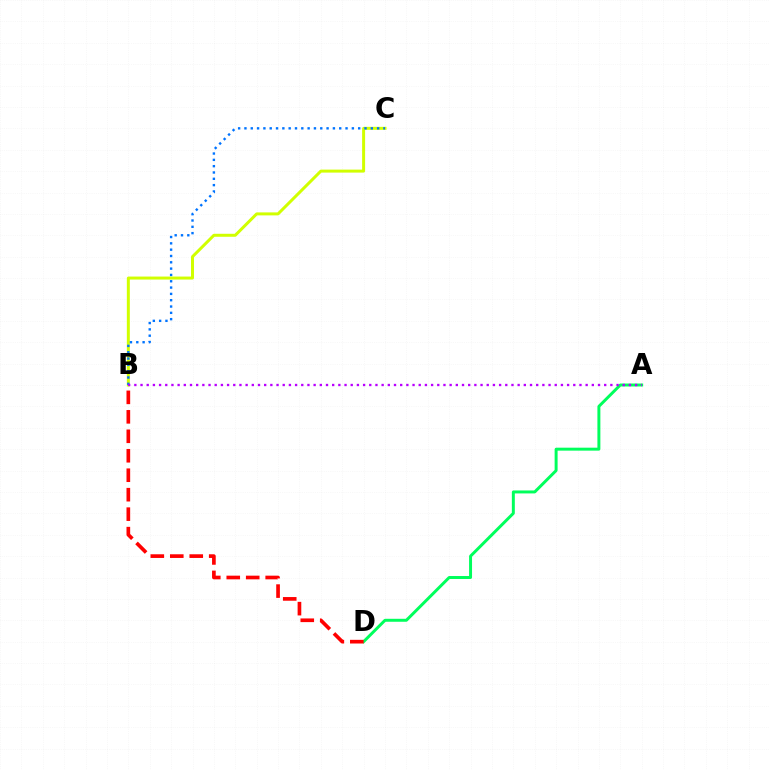{('A', 'D'): [{'color': '#00ff5c', 'line_style': 'solid', 'thickness': 2.14}], ('B', 'C'): [{'color': '#d1ff00', 'line_style': 'solid', 'thickness': 2.15}, {'color': '#0074ff', 'line_style': 'dotted', 'thickness': 1.72}], ('A', 'B'): [{'color': '#b900ff', 'line_style': 'dotted', 'thickness': 1.68}], ('B', 'D'): [{'color': '#ff0000', 'line_style': 'dashed', 'thickness': 2.64}]}